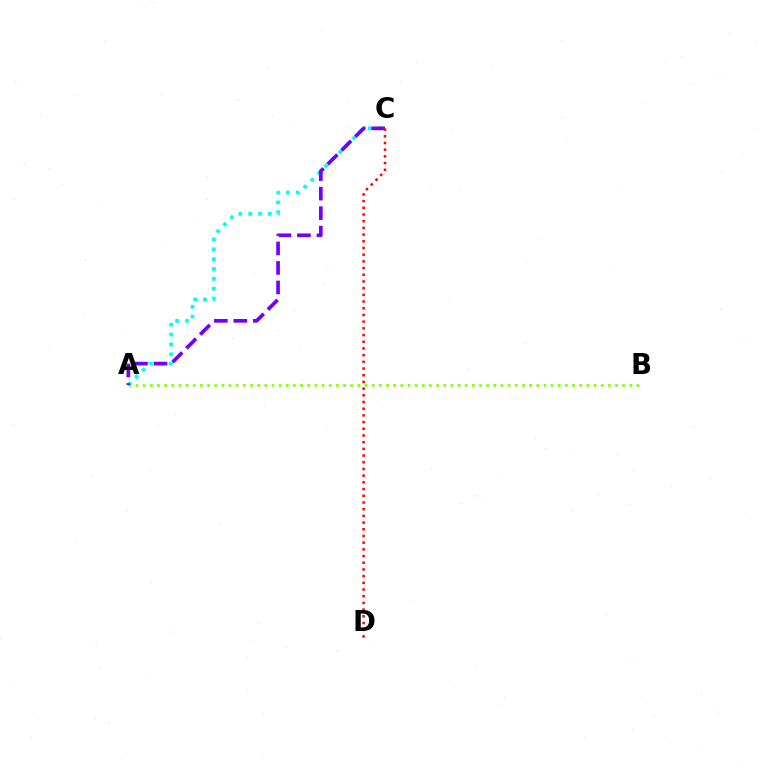{('A', 'B'): [{'color': '#84ff00', 'line_style': 'dotted', 'thickness': 1.94}], ('A', 'C'): [{'color': '#00fff6', 'line_style': 'dotted', 'thickness': 2.68}, {'color': '#7200ff', 'line_style': 'dashed', 'thickness': 2.65}], ('C', 'D'): [{'color': '#ff0000', 'line_style': 'dotted', 'thickness': 1.82}]}